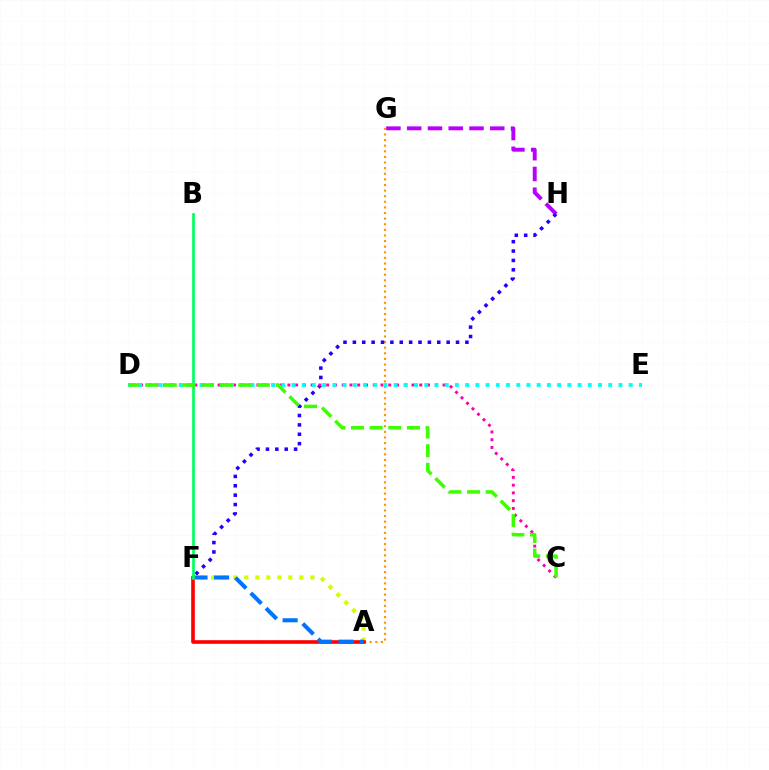{('G', 'H'): [{'color': '#b900ff', 'line_style': 'dashed', 'thickness': 2.82}], ('A', 'F'): [{'color': '#d1ff00', 'line_style': 'dotted', 'thickness': 3.0}, {'color': '#ff0000', 'line_style': 'solid', 'thickness': 2.61}, {'color': '#0074ff', 'line_style': 'dashed', 'thickness': 2.93}], ('A', 'G'): [{'color': '#ff9400', 'line_style': 'dotted', 'thickness': 1.52}], ('F', 'H'): [{'color': '#2500ff', 'line_style': 'dotted', 'thickness': 2.55}], ('C', 'D'): [{'color': '#ff00ac', 'line_style': 'dotted', 'thickness': 2.11}, {'color': '#3dff00', 'line_style': 'dashed', 'thickness': 2.53}], ('D', 'E'): [{'color': '#00fff6', 'line_style': 'dotted', 'thickness': 2.78}], ('B', 'F'): [{'color': '#00ff5c', 'line_style': 'solid', 'thickness': 1.93}]}